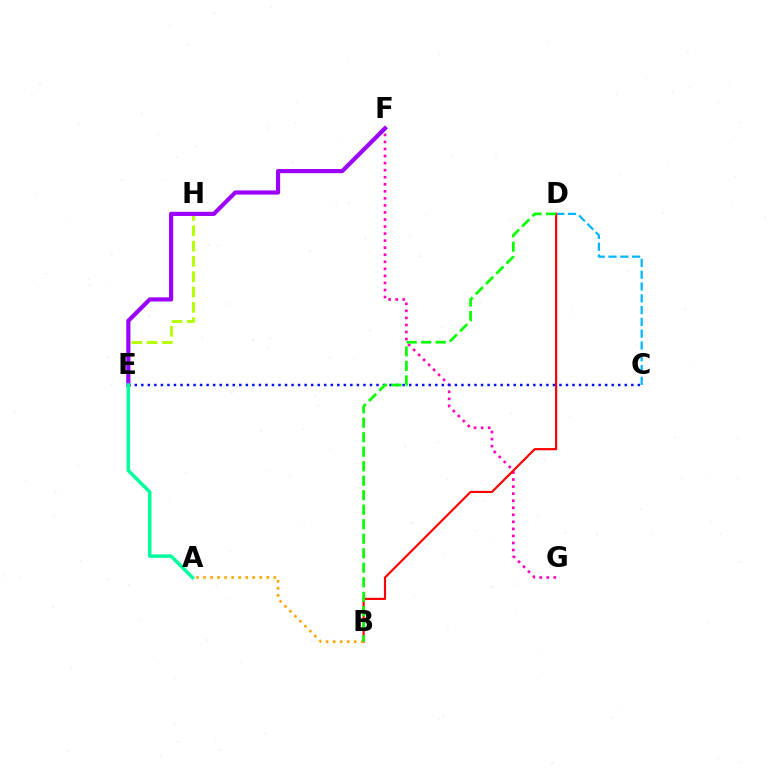{('E', 'H'): [{'color': '#b3ff00', 'line_style': 'dashed', 'thickness': 2.08}], ('F', 'G'): [{'color': '#ff00bd', 'line_style': 'dotted', 'thickness': 1.91}], ('C', 'E'): [{'color': '#0010ff', 'line_style': 'dotted', 'thickness': 1.78}], ('C', 'D'): [{'color': '#00b5ff', 'line_style': 'dashed', 'thickness': 1.6}], ('E', 'F'): [{'color': '#9b00ff', 'line_style': 'solid', 'thickness': 3.0}], ('B', 'D'): [{'color': '#ff0000', 'line_style': 'solid', 'thickness': 1.56}, {'color': '#08ff00', 'line_style': 'dashed', 'thickness': 1.97}], ('A', 'E'): [{'color': '#00ff9d', 'line_style': 'solid', 'thickness': 2.51}], ('A', 'B'): [{'color': '#ffa500', 'line_style': 'dotted', 'thickness': 1.91}]}